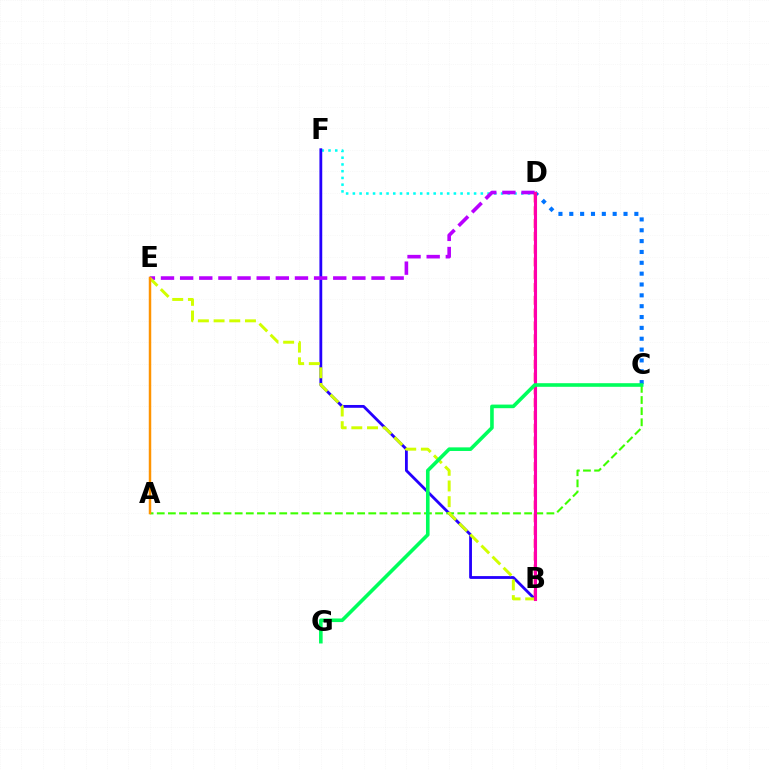{('C', 'D'): [{'color': '#0074ff', 'line_style': 'dotted', 'thickness': 2.95}], ('D', 'F'): [{'color': '#00fff6', 'line_style': 'dotted', 'thickness': 1.83}], ('B', 'F'): [{'color': '#2500ff', 'line_style': 'solid', 'thickness': 2.03}], ('D', 'E'): [{'color': '#b900ff', 'line_style': 'dashed', 'thickness': 2.6}], ('A', 'C'): [{'color': '#3dff00', 'line_style': 'dashed', 'thickness': 1.51}], ('B', 'D'): [{'color': '#ff0000', 'line_style': 'dashed', 'thickness': 1.74}, {'color': '#ff00ac', 'line_style': 'solid', 'thickness': 2.23}], ('B', 'E'): [{'color': '#d1ff00', 'line_style': 'dashed', 'thickness': 2.13}], ('C', 'G'): [{'color': '#00ff5c', 'line_style': 'solid', 'thickness': 2.6}], ('A', 'E'): [{'color': '#ff9400', 'line_style': 'solid', 'thickness': 1.78}]}